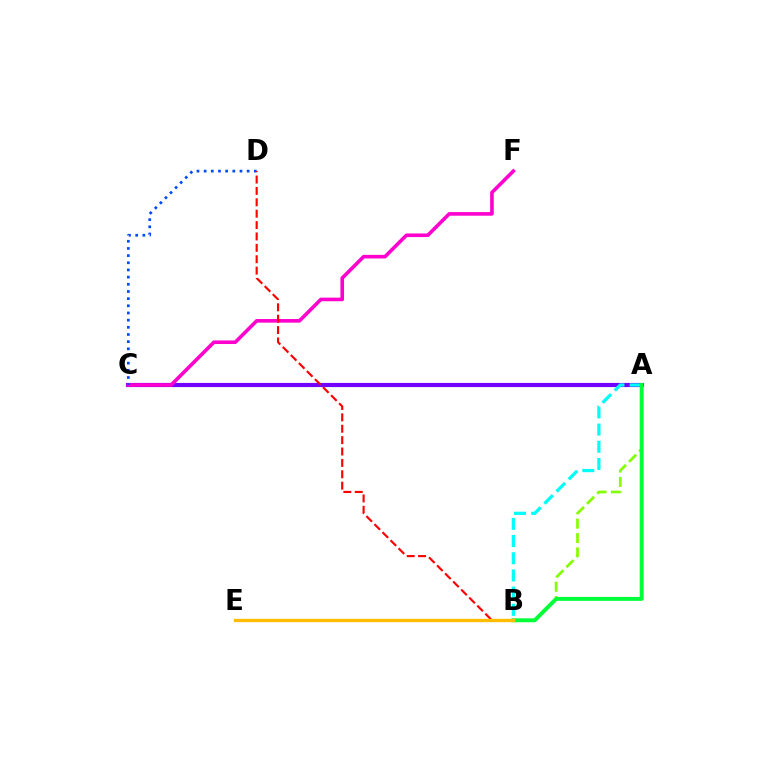{('A', 'C'): [{'color': '#7200ff', 'line_style': 'solid', 'thickness': 3.0}], ('C', 'F'): [{'color': '#ff00cf', 'line_style': 'solid', 'thickness': 2.59}], ('C', 'D'): [{'color': '#004bff', 'line_style': 'dotted', 'thickness': 1.95}], ('A', 'B'): [{'color': '#84ff00', 'line_style': 'dashed', 'thickness': 1.96}, {'color': '#00fff6', 'line_style': 'dashed', 'thickness': 2.34}, {'color': '#00ff39', 'line_style': 'solid', 'thickness': 2.83}], ('B', 'D'): [{'color': '#ff0000', 'line_style': 'dashed', 'thickness': 1.55}], ('B', 'E'): [{'color': '#ffbd00', 'line_style': 'solid', 'thickness': 2.4}]}